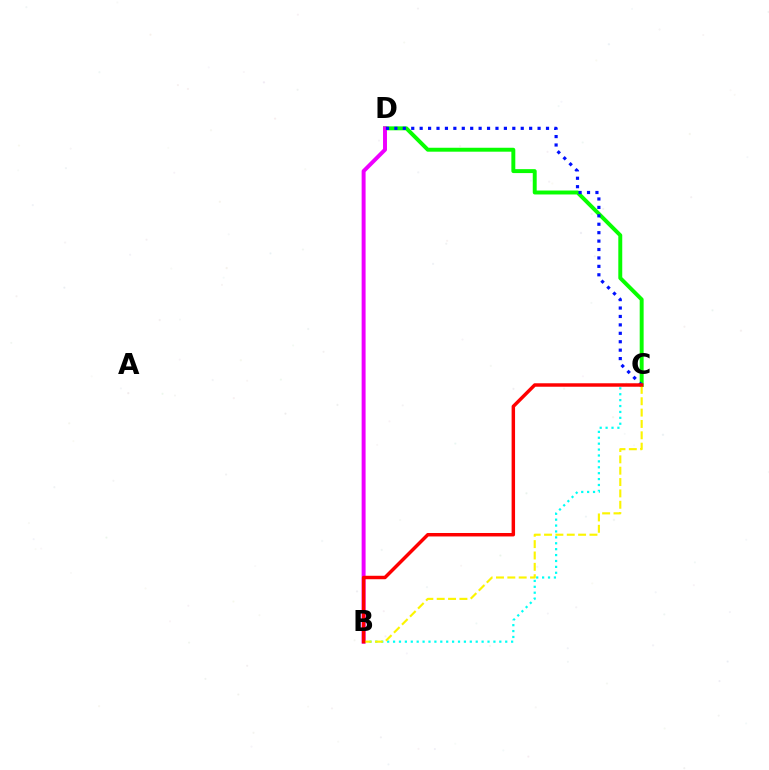{('C', 'D'): [{'color': '#08ff00', 'line_style': 'solid', 'thickness': 2.83}, {'color': '#0010ff', 'line_style': 'dotted', 'thickness': 2.29}], ('B', 'D'): [{'color': '#ee00ff', 'line_style': 'solid', 'thickness': 2.84}], ('B', 'C'): [{'color': '#00fff6', 'line_style': 'dotted', 'thickness': 1.6}, {'color': '#fcf500', 'line_style': 'dashed', 'thickness': 1.54}, {'color': '#ff0000', 'line_style': 'solid', 'thickness': 2.49}]}